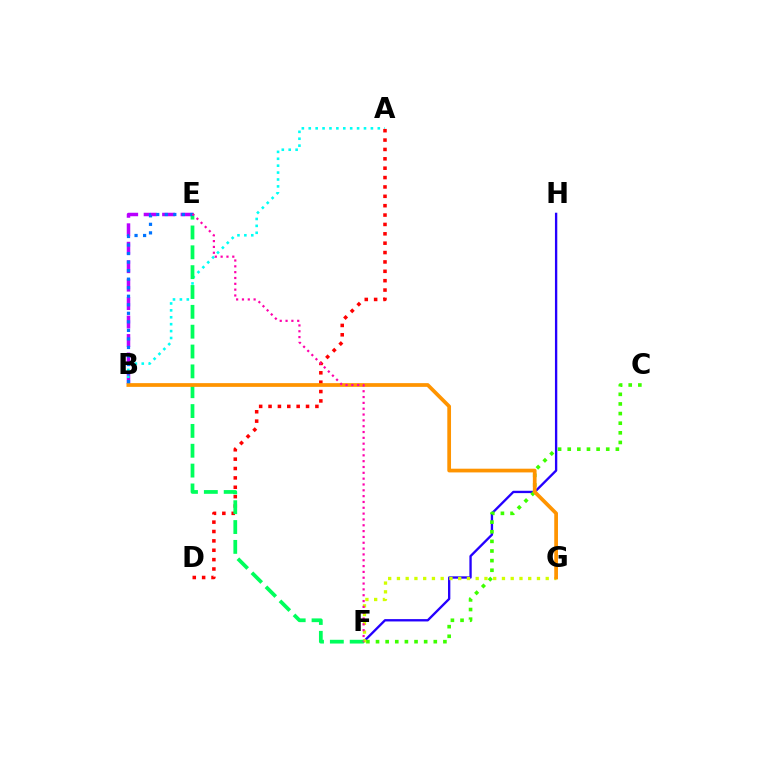{('F', 'H'): [{'color': '#2500ff', 'line_style': 'solid', 'thickness': 1.68}], ('C', 'F'): [{'color': '#3dff00', 'line_style': 'dotted', 'thickness': 2.62}], ('B', 'E'): [{'color': '#b900ff', 'line_style': 'dashed', 'thickness': 2.51}, {'color': '#0074ff', 'line_style': 'dotted', 'thickness': 2.32}], ('A', 'B'): [{'color': '#00fff6', 'line_style': 'dotted', 'thickness': 1.88}], ('A', 'D'): [{'color': '#ff0000', 'line_style': 'dotted', 'thickness': 2.55}], ('F', 'G'): [{'color': '#d1ff00', 'line_style': 'dotted', 'thickness': 2.38}], ('E', 'F'): [{'color': '#00ff5c', 'line_style': 'dashed', 'thickness': 2.7}, {'color': '#ff00ac', 'line_style': 'dotted', 'thickness': 1.58}], ('B', 'G'): [{'color': '#ff9400', 'line_style': 'solid', 'thickness': 2.68}]}